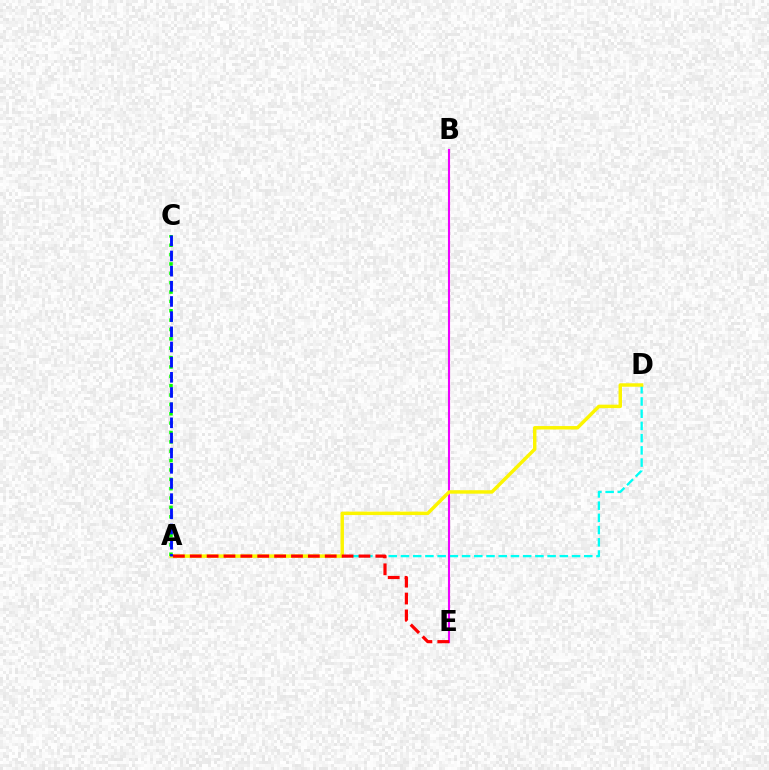{('A', 'D'): [{'color': '#00fff6', 'line_style': 'dashed', 'thickness': 1.66}, {'color': '#fcf500', 'line_style': 'solid', 'thickness': 2.49}], ('B', 'E'): [{'color': '#ee00ff', 'line_style': 'solid', 'thickness': 1.52}], ('A', 'E'): [{'color': '#ff0000', 'line_style': 'dashed', 'thickness': 2.29}], ('A', 'C'): [{'color': '#08ff00', 'line_style': 'dotted', 'thickness': 2.54}, {'color': '#0010ff', 'line_style': 'dashed', 'thickness': 2.06}]}